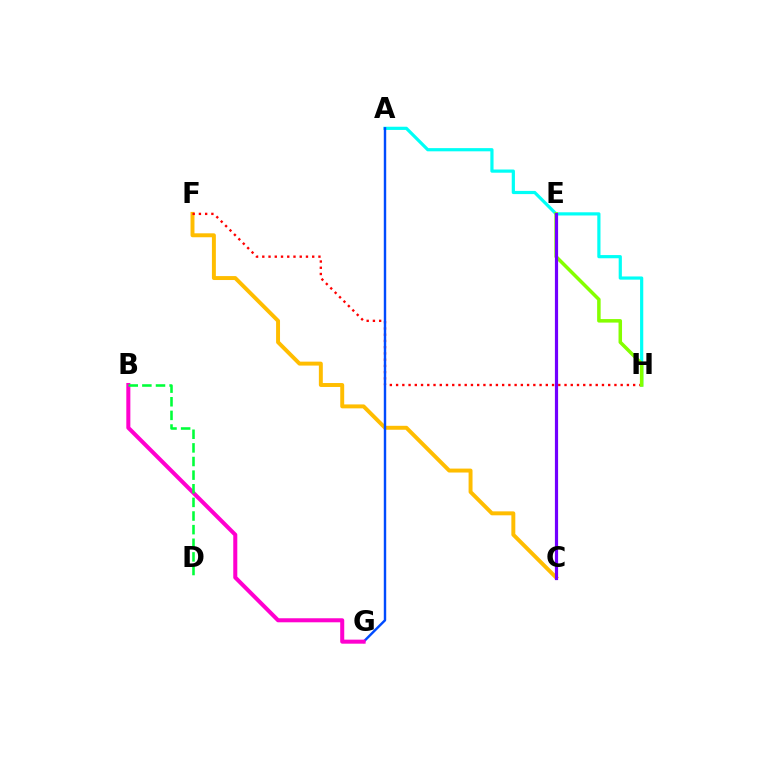{('C', 'F'): [{'color': '#ffbd00', 'line_style': 'solid', 'thickness': 2.84}], ('A', 'H'): [{'color': '#00fff6', 'line_style': 'solid', 'thickness': 2.3}], ('F', 'H'): [{'color': '#ff0000', 'line_style': 'dotted', 'thickness': 1.7}], ('A', 'G'): [{'color': '#004bff', 'line_style': 'solid', 'thickness': 1.75}], ('B', 'G'): [{'color': '#ff00cf', 'line_style': 'solid', 'thickness': 2.91}], ('B', 'D'): [{'color': '#00ff39', 'line_style': 'dashed', 'thickness': 1.85}], ('E', 'H'): [{'color': '#84ff00', 'line_style': 'solid', 'thickness': 2.53}], ('C', 'E'): [{'color': '#7200ff', 'line_style': 'solid', 'thickness': 2.3}]}